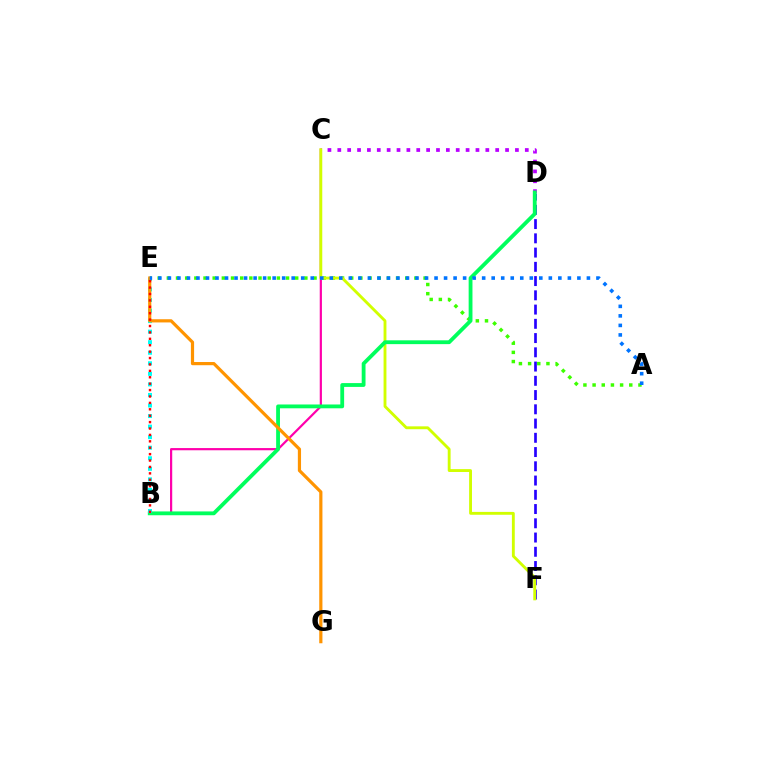{('D', 'F'): [{'color': '#2500ff', 'line_style': 'dashed', 'thickness': 1.94}], ('A', 'E'): [{'color': '#3dff00', 'line_style': 'dotted', 'thickness': 2.49}, {'color': '#0074ff', 'line_style': 'dotted', 'thickness': 2.59}], ('B', 'C'): [{'color': '#ff00ac', 'line_style': 'solid', 'thickness': 1.58}], ('C', 'D'): [{'color': '#b900ff', 'line_style': 'dotted', 'thickness': 2.68}], ('C', 'F'): [{'color': '#d1ff00', 'line_style': 'solid', 'thickness': 2.06}], ('B', 'D'): [{'color': '#00ff5c', 'line_style': 'solid', 'thickness': 2.75}], ('B', 'E'): [{'color': '#00fff6', 'line_style': 'dotted', 'thickness': 2.87}, {'color': '#ff0000', 'line_style': 'dotted', 'thickness': 1.74}], ('E', 'G'): [{'color': '#ff9400', 'line_style': 'solid', 'thickness': 2.3}]}